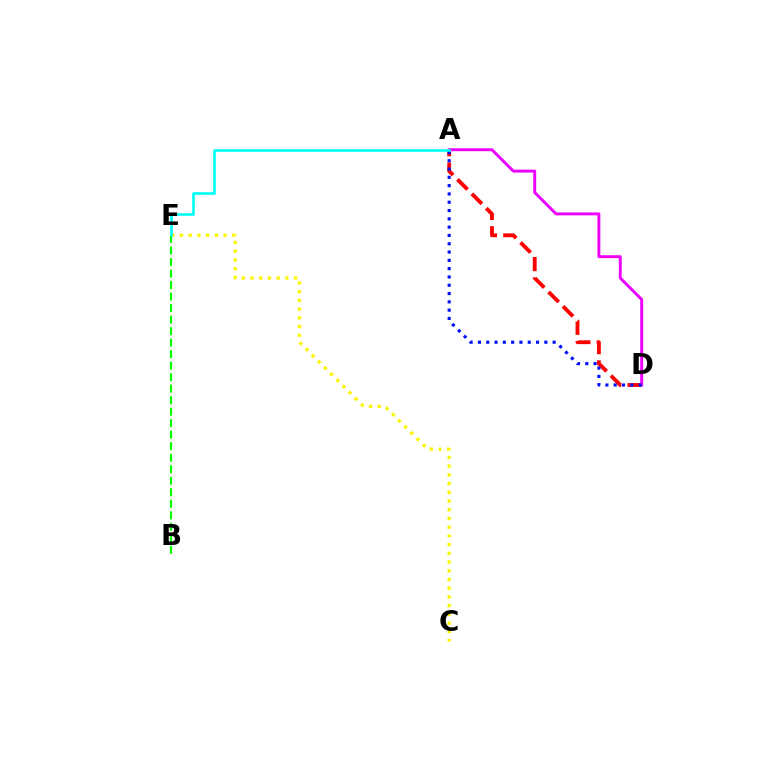{('A', 'D'): [{'color': '#ff0000', 'line_style': 'dashed', 'thickness': 2.76}, {'color': '#ee00ff', 'line_style': 'solid', 'thickness': 2.1}, {'color': '#0010ff', 'line_style': 'dotted', 'thickness': 2.26}], ('C', 'E'): [{'color': '#fcf500', 'line_style': 'dotted', 'thickness': 2.37}], ('B', 'E'): [{'color': '#08ff00', 'line_style': 'dashed', 'thickness': 1.56}], ('A', 'E'): [{'color': '#00fff6', 'line_style': 'solid', 'thickness': 1.91}]}